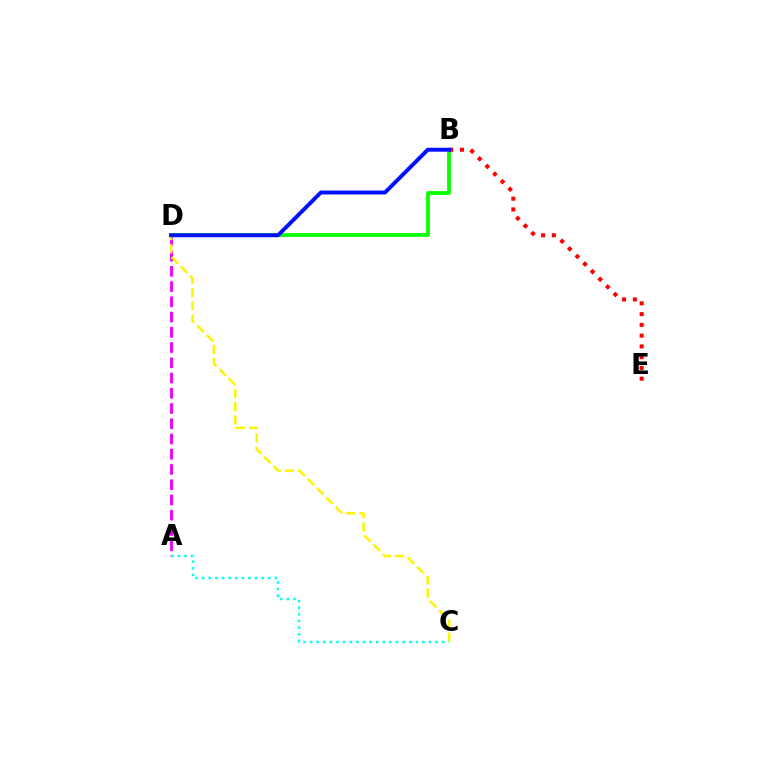{('B', 'D'): [{'color': '#08ff00', 'line_style': 'solid', 'thickness': 2.73}, {'color': '#0010ff', 'line_style': 'solid', 'thickness': 2.83}], ('A', 'D'): [{'color': '#ee00ff', 'line_style': 'dashed', 'thickness': 2.07}], ('C', 'D'): [{'color': '#fcf500', 'line_style': 'dashed', 'thickness': 1.79}], ('B', 'E'): [{'color': '#ff0000', 'line_style': 'dotted', 'thickness': 2.92}], ('A', 'C'): [{'color': '#00fff6', 'line_style': 'dotted', 'thickness': 1.8}]}